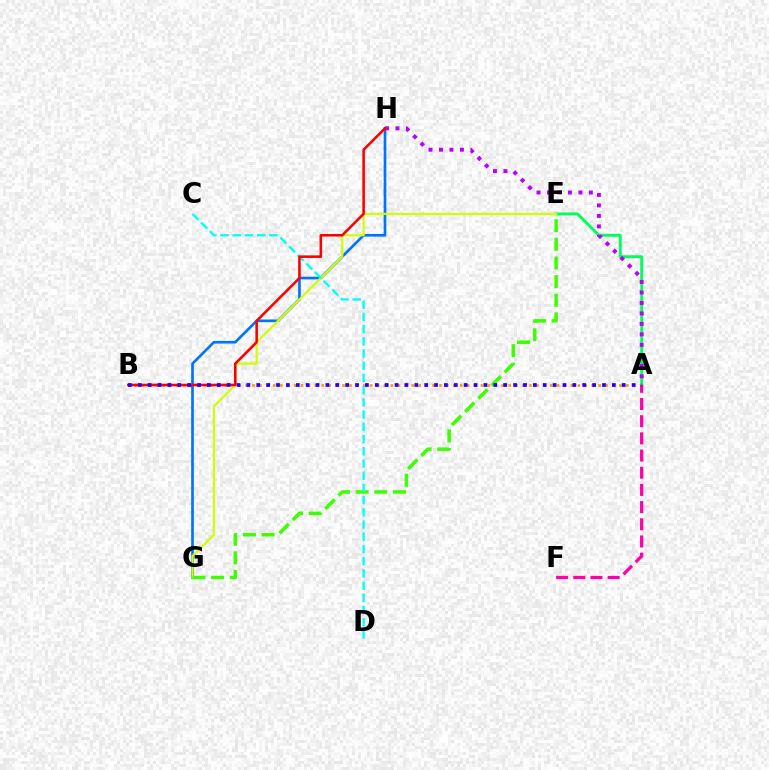{('A', 'B'): [{'color': '#ff9400', 'line_style': 'dotted', 'thickness': 1.88}, {'color': '#2500ff', 'line_style': 'dotted', 'thickness': 2.68}], ('A', 'E'): [{'color': '#00ff5c', 'line_style': 'solid', 'thickness': 2.07}], ('G', 'H'): [{'color': '#0074ff', 'line_style': 'solid', 'thickness': 1.92}], ('E', 'G'): [{'color': '#d1ff00', 'line_style': 'solid', 'thickness': 1.59}, {'color': '#3dff00', 'line_style': 'dashed', 'thickness': 2.53}], ('A', 'F'): [{'color': '#ff00ac', 'line_style': 'dashed', 'thickness': 2.33}], ('A', 'H'): [{'color': '#b900ff', 'line_style': 'dotted', 'thickness': 2.85}], ('C', 'D'): [{'color': '#00fff6', 'line_style': 'dashed', 'thickness': 1.66}], ('B', 'H'): [{'color': '#ff0000', 'line_style': 'solid', 'thickness': 1.86}]}